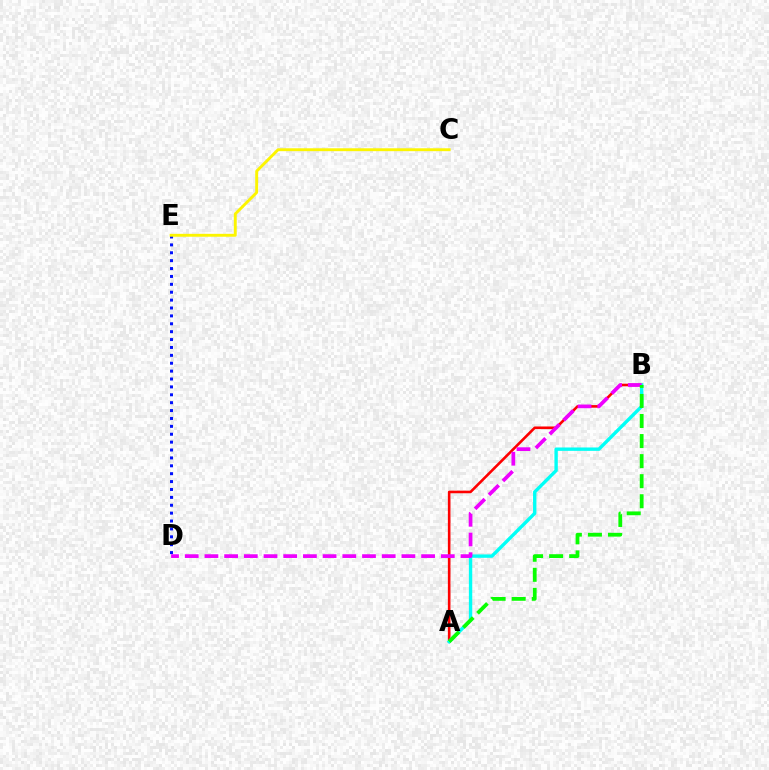{('A', 'B'): [{'color': '#ff0000', 'line_style': 'solid', 'thickness': 1.87}, {'color': '#00fff6', 'line_style': 'solid', 'thickness': 2.43}, {'color': '#08ff00', 'line_style': 'dashed', 'thickness': 2.72}], ('B', 'D'): [{'color': '#ee00ff', 'line_style': 'dashed', 'thickness': 2.68}], ('D', 'E'): [{'color': '#0010ff', 'line_style': 'dotted', 'thickness': 2.14}], ('C', 'E'): [{'color': '#fcf500', 'line_style': 'solid', 'thickness': 2.08}]}